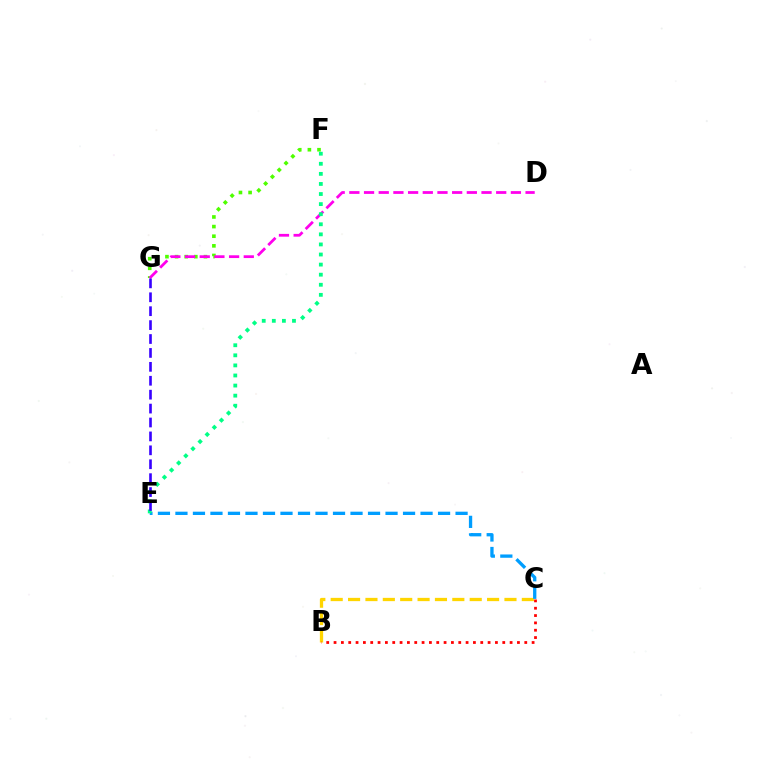{('F', 'G'): [{'color': '#4fff00', 'line_style': 'dotted', 'thickness': 2.62}], ('B', 'C'): [{'color': '#ffd500', 'line_style': 'dashed', 'thickness': 2.36}, {'color': '#ff0000', 'line_style': 'dotted', 'thickness': 1.99}], ('C', 'E'): [{'color': '#009eff', 'line_style': 'dashed', 'thickness': 2.38}], ('D', 'G'): [{'color': '#ff00ed', 'line_style': 'dashed', 'thickness': 1.99}], ('E', 'F'): [{'color': '#00ff86', 'line_style': 'dotted', 'thickness': 2.74}], ('E', 'G'): [{'color': '#3700ff', 'line_style': 'dashed', 'thickness': 1.89}]}